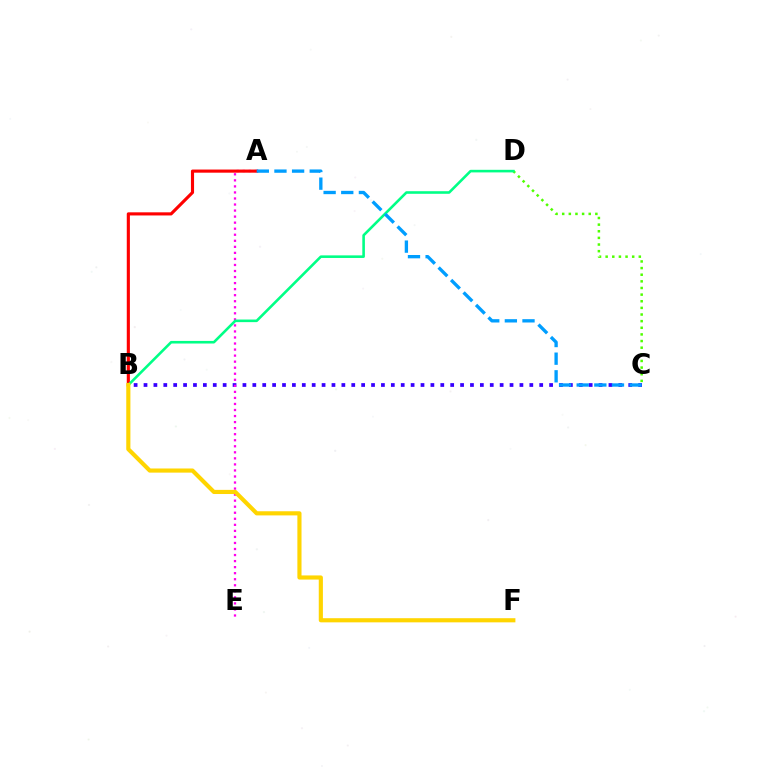{('B', 'C'): [{'color': '#3700ff', 'line_style': 'dotted', 'thickness': 2.69}], ('A', 'E'): [{'color': '#ff00ed', 'line_style': 'dotted', 'thickness': 1.64}], ('A', 'B'): [{'color': '#ff0000', 'line_style': 'solid', 'thickness': 2.25}], ('C', 'D'): [{'color': '#4fff00', 'line_style': 'dotted', 'thickness': 1.8}], ('B', 'D'): [{'color': '#00ff86', 'line_style': 'solid', 'thickness': 1.87}], ('B', 'F'): [{'color': '#ffd500', 'line_style': 'solid', 'thickness': 2.98}], ('A', 'C'): [{'color': '#009eff', 'line_style': 'dashed', 'thickness': 2.4}]}